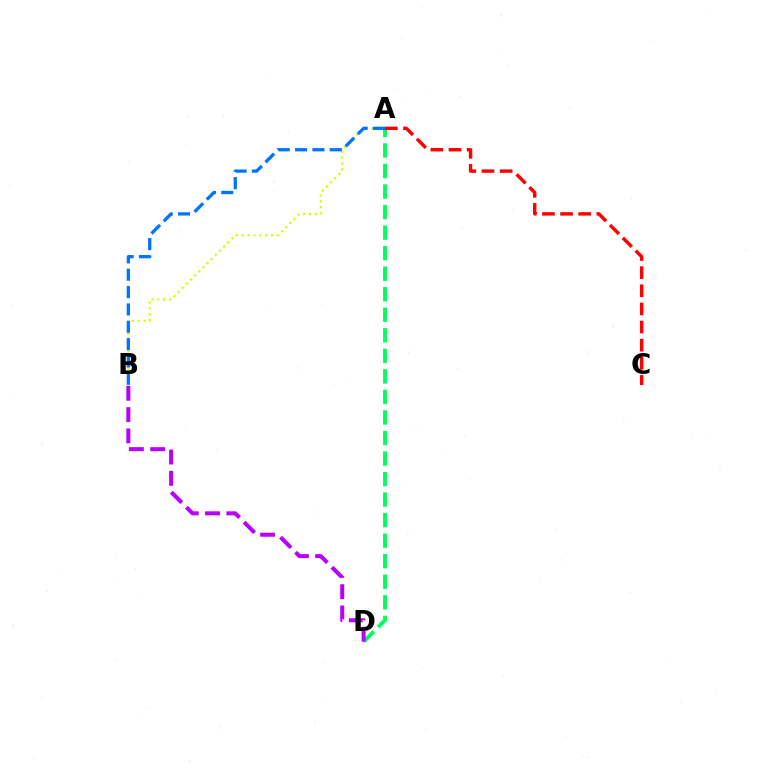{('A', 'B'): [{'color': '#d1ff00', 'line_style': 'dotted', 'thickness': 1.59}, {'color': '#0074ff', 'line_style': 'dashed', 'thickness': 2.36}], ('A', 'D'): [{'color': '#00ff5c', 'line_style': 'dashed', 'thickness': 2.79}], ('A', 'C'): [{'color': '#ff0000', 'line_style': 'dashed', 'thickness': 2.46}], ('B', 'D'): [{'color': '#b900ff', 'line_style': 'dashed', 'thickness': 2.89}]}